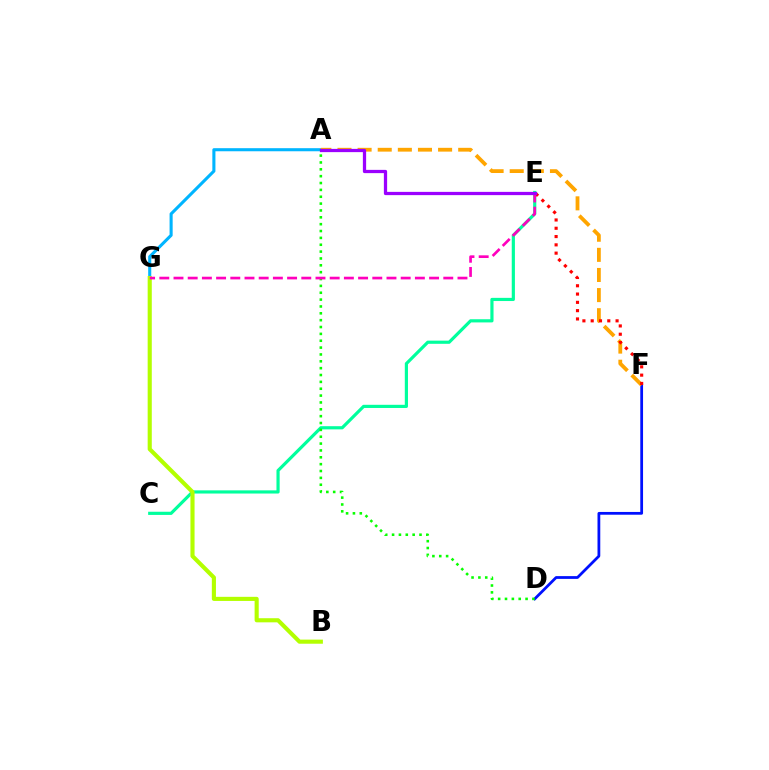{('A', 'G'): [{'color': '#00b5ff', 'line_style': 'solid', 'thickness': 2.22}], ('D', 'F'): [{'color': '#0010ff', 'line_style': 'solid', 'thickness': 1.99}], ('C', 'E'): [{'color': '#00ff9d', 'line_style': 'solid', 'thickness': 2.29}], ('A', 'F'): [{'color': '#ffa500', 'line_style': 'dashed', 'thickness': 2.73}], ('B', 'G'): [{'color': '#b3ff00', 'line_style': 'solid', 'thickness': 2.96}], ('E', 'F'): [{'color': '#ff0000', 'line_style': 'dotted', 'thickness': 2.25}], ('A', 'D'): [{'color': '#08ff00', 'line_style': 'dotted', 'thickness': 1.86}], ('E', 'G'): [{'color': '#ff00bd', 'line_style': 'dashed', 'thickness': 1.93}], ('A', 'E'): [{'color': '#9b00ff', 'line_style': 'solid', 'thickness': 2.34}]}